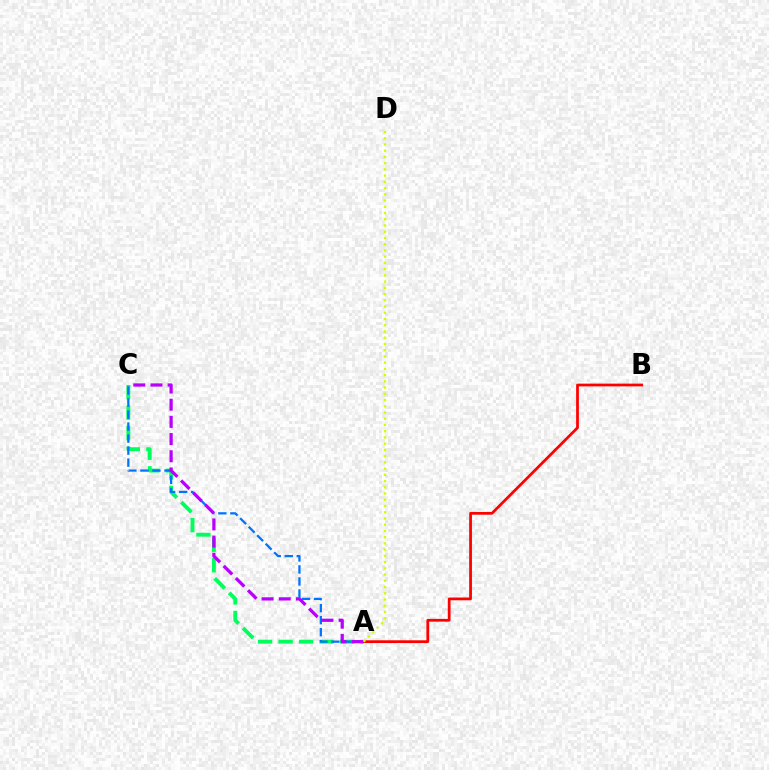{('A', 'C'): [{'color': '#00ff5c', 'line_style': 'dashed', 'thickness': 2.79}, {'color': '#0074ff', 'line_style': 'dashed', 'thickness': 1.63}, {'color': '#b900ff', 'line_style': 'dashed', 'thickness': 2.33}], ('A', 'B'): [{'color': '#ff0000', 'line_style': 'solid', 'thickness': 1.98}], ('A', 'D'): [{'color': '#d1ff00', 'line_style': 'dotted', 'thickness': 1.69}]}